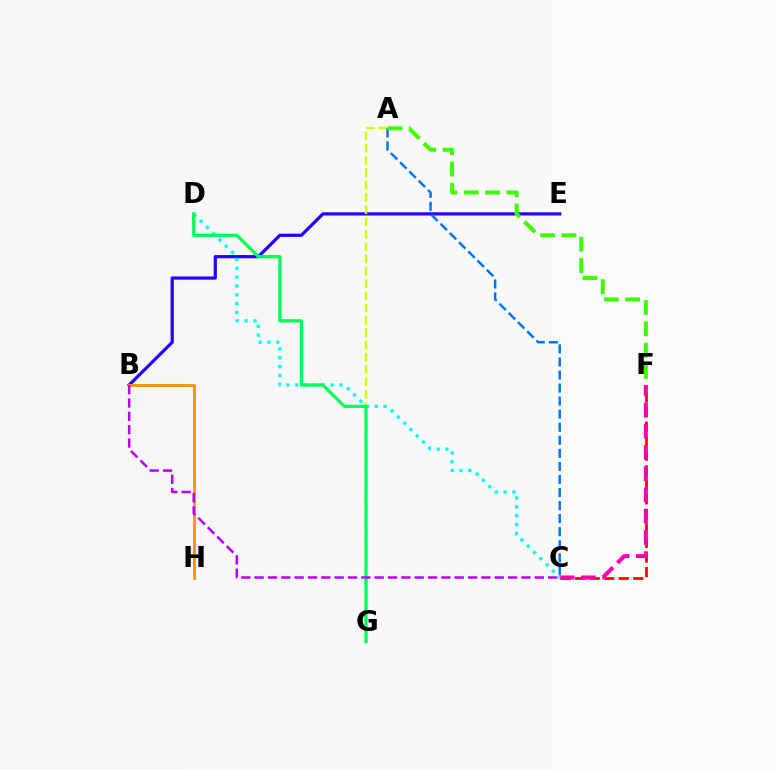{('B', 'E'): [{'color': '#2500ff', 'line_style': 'solid', 'thickness': 2.32}], ('C', 'F'): [{'color': '#ff0000', 'line_style': 'dashed', 'thickness': 1.98}, {'color': '#ff00ac', 'line_style': 'dashed', 'thickness': 2.89}], ('A', 'G'): [{'color': '#d1ff00', 'line_style': 'dashed', 'thickness': 1.67}], ('C', 'D'): [{'color': '#00fff6', 'line_style': 'dotted', 'thickness': 2.4}], ('B', 'H'): [{'color': '#ff9400', 'line_style': 'solid', 'thickness': 2.07}], ('A', 'C'): [{'color': '#0074ff', 'line_style': 'dashed', 'thickness': 1.77}], ('A', 'F'): [{'color': '#3dff00', 'line_style': 'dashed', 'thickness': 2.9}], ('D', 'G'): [{'color': '#00ff5c', 'line_style': 'solid', 'thickness': 2.37}], ('B', 'C'): [{'color': '#b900ff', 'line_style': 'dashed', 'thickness': 1.81}]}